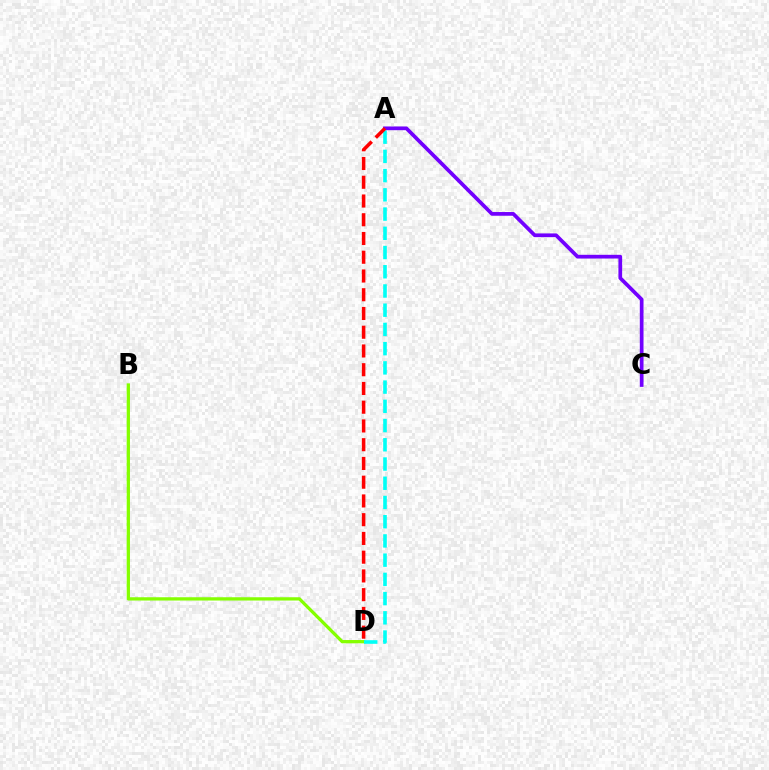{('B', 'D'): [{'color': '#84ff00', 'line_style': 'solid', 'thickness': 2.36}], ('A', 'D'): [{'color': '#00fff6', 'line_style': 'dashed', 'thickness': 2.61}, {'color': '#ff0000', 'line_style': 'dashed', 'thickness': 2.55}], ('A', 'C'): [{'color': '#7200ff', 'line_style': 'solid', 'thickness': 2.68}]}